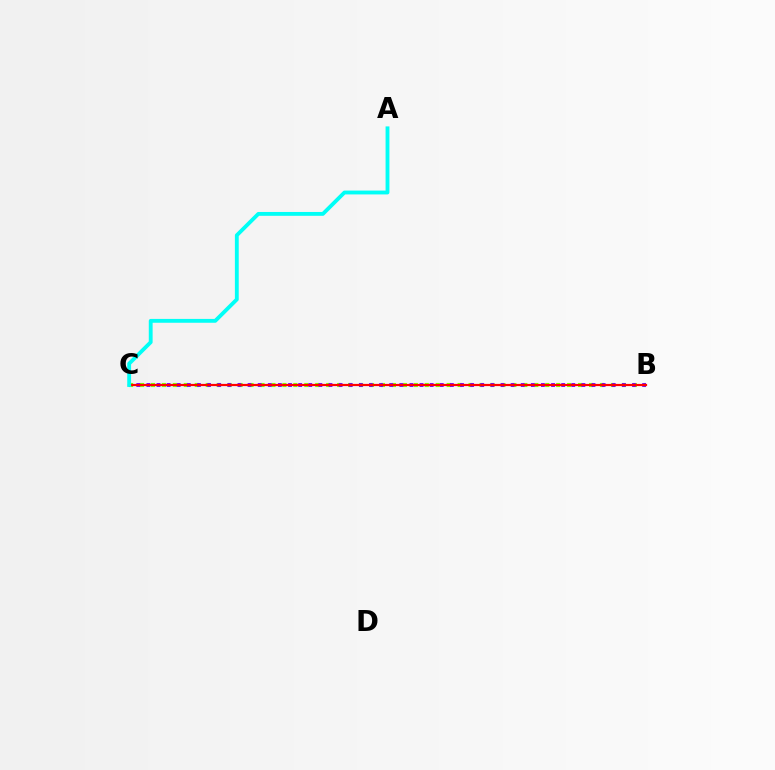{('B', 'C'): [{'color': '#84ff00', 'line_style': 'dotted', 'thickness': 2.98}, {'color': '#7200ff', 'line_style': 'dotted', 'thickness': 2.75}, {'color': '#ff0000', 'line_style': 'solid', 'thickness': 1.58}], ('A', 'C'): [{'color': '#00fff6', 'line_style': 'solid', 'thickness': 2.77}]}